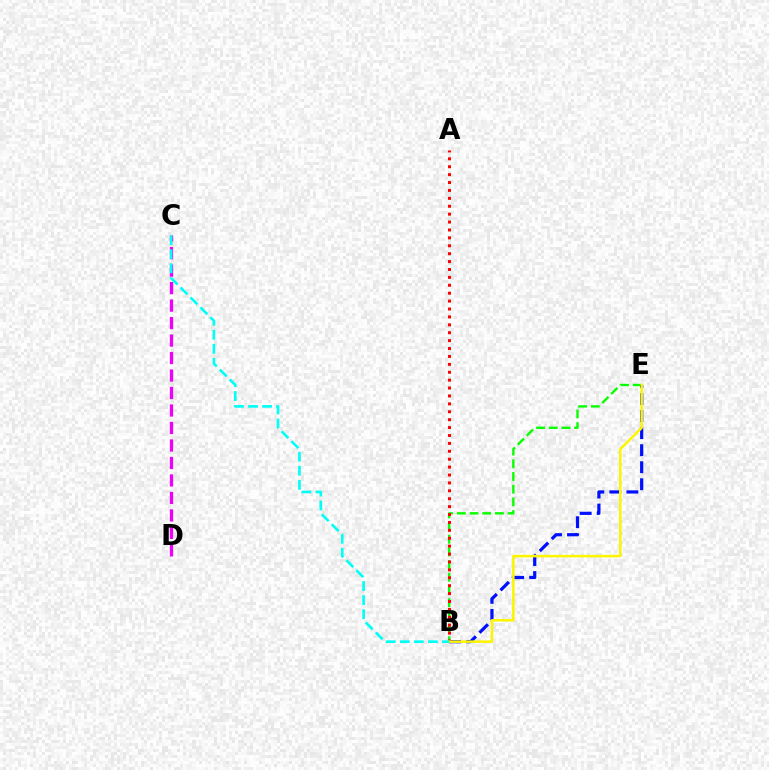{('B', 'E'): [{'color': '#08ff00', 'line_style': 'dashed', 'thickness': 1.72}, {'color': '#0010ff', 'line_style': 'dashed', 'thickness': 2.31}, {'color': '#fcf500', 'line_style': 'solid', 'thickness': 1.82}], ('A', 'B'): [{'color': '#ff0000', 'line_style': 'dotted', 'thickness': 2.15}], ('C', 'D'): [{'color': '#ee00ff', 'line_style': 'dashed', 'thickness': 2.38}], ('B', 'C'): [{'color': '#00fff6', 'line_style': 'dashed', 'thickness': 1.91}]}